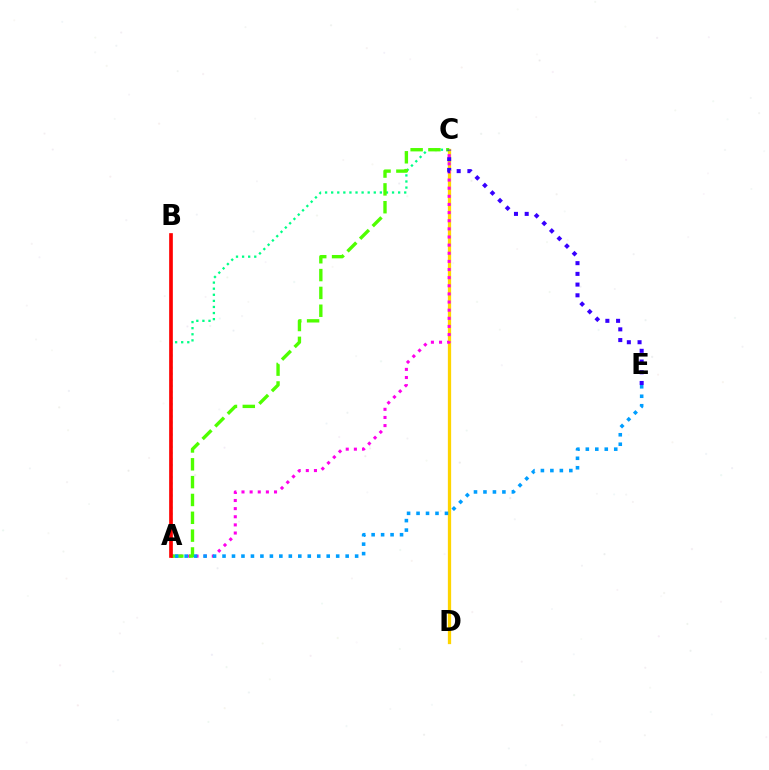{('A', 'C'): [{'color': '#00ff86', 'line_style': 'dotted', 'thickness': 1.65}, {'color': '#ff00ed', 'line_style': 'dotted', 'thickness': 2.21}, {'color': '#4fff00', 'line_style': 'dashed', 'thickness': 2.42}], ('C', 'D'): [{'color': '#ffd500', 'line_style': 'solid', 'thickness': 2.36}], ('A', 'E'): [{'color': '#009eff', 'line_style': 'dotted', 'thickness': 2.57}], ('C', 'E'): [{'color': '#3700ff', 'line_style': 'dotted', 'thickness': 2.91}], ('A', 'B'): [{'color': '#ff0000', 'line_style': 'solid', 'thickness': 2.64}]}